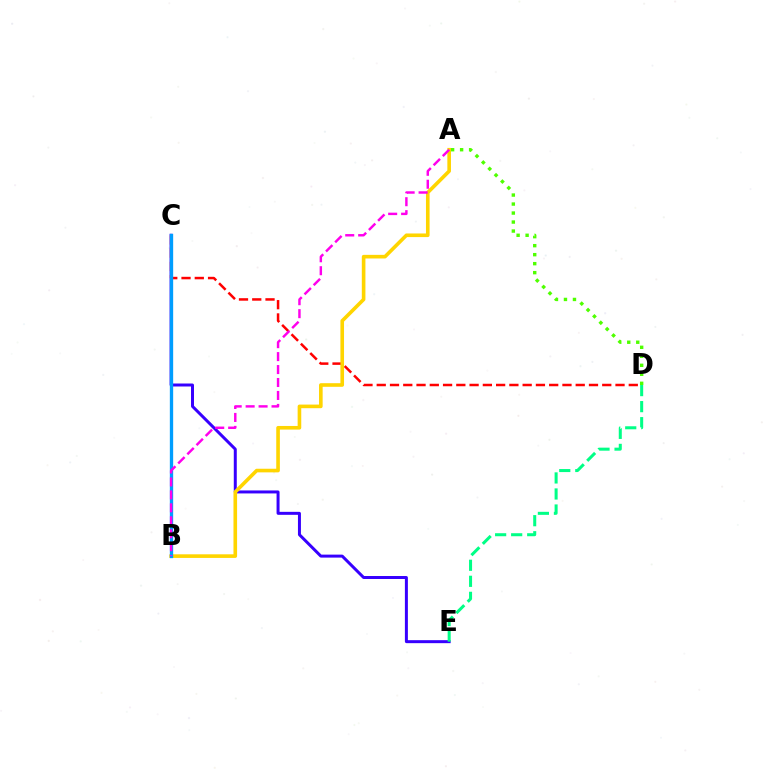{('C', 'E'): [{'color': '#3700ff', 'line_style': 'solid', 'thickness': 2.15}], ('C', 'D'): [{'color': '#ff0000', 'line_style': 'dashed', 'thickness': 1.8}], ('D', 'E'): [{'color': '#00ff86', 'line_style': 'dashed', 'thickness': 2.18}], ('A', 'B'): [{'color': '#ffd500', 'line_style': 'solid', 'thickness': 2.61}, {'color': '#ff00ed', 'line_style': 'dashed', 'thickness': 1.76}], ('A', 'D'): [{'color': '#4fff00', 'line_style': 'dotted', 'thickness': 2.45}], ('B', 'C'): [{'color': '#009eff', 'line_style': 'solid', 'thickness': 2.4}]}